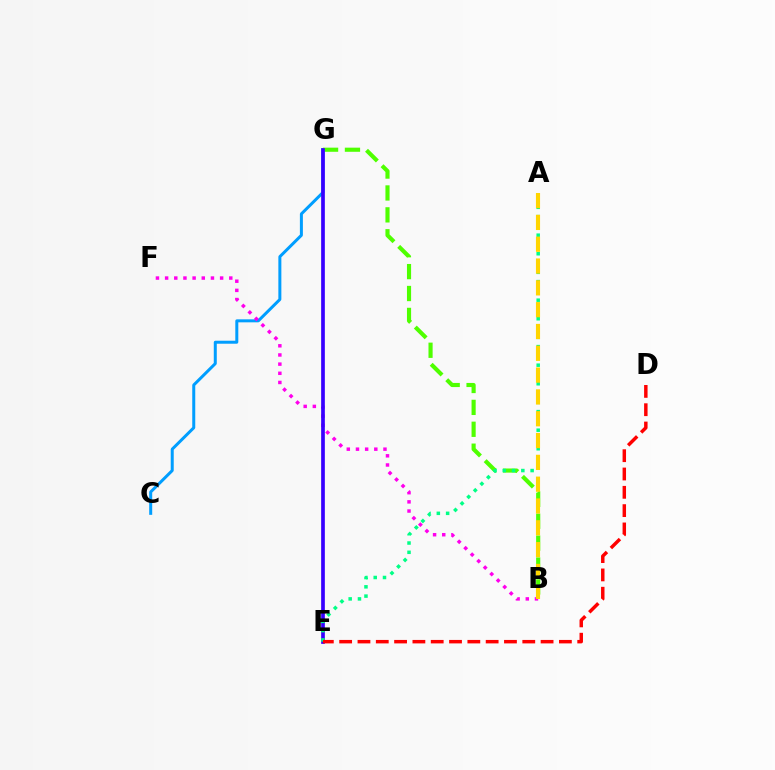{('C', 'G'): [{'color': '#009eff', 'line_style': 'solid', 'thickness': 2.16}], ('B', 'G'): [{'color': '#4fff00', 'line_style': 'dashed', 'thickness': 2.98}], ('B', 'F'): [{'color': '#ff00ed', 'line_style': 'dotted', 'thickness': 2.49}], ('E', 'G'): [{'color': '#3700ff', 'line_style': 'solid', 'thickness': 2.65}], ('A', 'E'): [{'color': '#00ff86', 'line_style': 'dotted', 'thickness': 2.52}], ('A', 'B'): [{'color': '#ffd500', 'line_style': 'dashed', 'thickness': 2.96}], ('D', 'E'): [{'color': '#ff0000', 'line_style': 'dashed', 'thickness': 2.49}]}